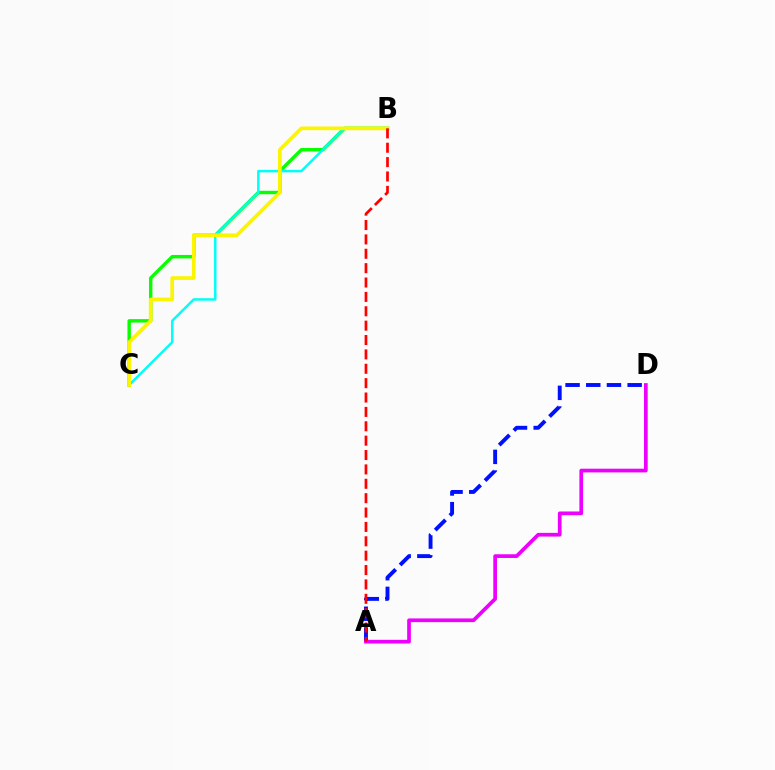{('A', 'D'): [{'color': '#0010ff', 'line_style': 'dashed', 'thickness': 2.81}, {'color': '#ee00ff', 'line_style': 'solid', 'thickness': 2.67}], ('B', 'C'): [{'color': '#08ff00', 'line_style': 'solid', 'thickness': 2.46}, {'color': '#00fff6', 'line_style': 'solid', 'thickness': 1.79}, {'color': '#fcf500', 'line_style': 'solid', 'thickness': 2.65}], ('A', 'B'): [{'color': '#ff0000', 'line_style': 'dashed', 'thickness': 1.95}]}